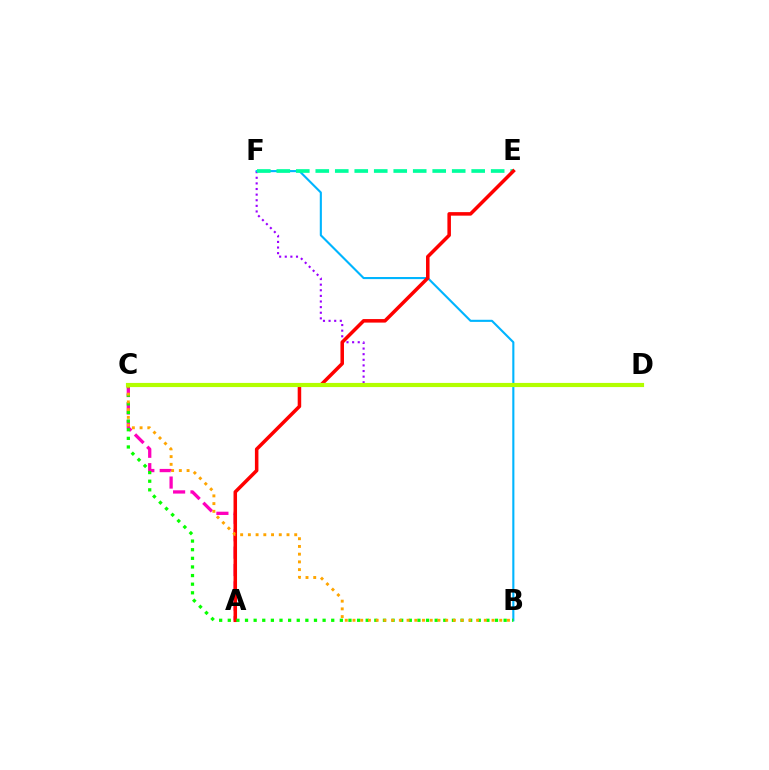{('D', 'F'): [{'color': '#9b00ff', 'line_style': 'dotted', 'thickness': 1.53}], ('B', 'F'): [{'color': '#00b5ff', 'line_style': 'solid', 'thickness': 1.52}], ('E', 'F'): [{'color': '#00ff9d', 'line_style': 'dashed', 'thickness': 2.65}], ('A', 'C'): [{'color': '#ff00bd', 'line_style': 'dashed', 'thickness': 2.36}], ('C', 'D'): [{'color': '#0010ff', 'line_style': 'solid', 'thickness': 1.78}, {'color': '#b3ff00', 'line_style': 'solid', 'thickness': 2.99}], ('A', 'E'): [{'color': '#ff0000', 'line_style': 'solid', 'thickness': 2.54}], ('B', 'C'): [{'color': '#08ff00', 'line_style': 'dotted', 'thickness': 2.34}, {'color': '#ffa500', 'line_style': 'dotted', 'thickness': 2.1}]}